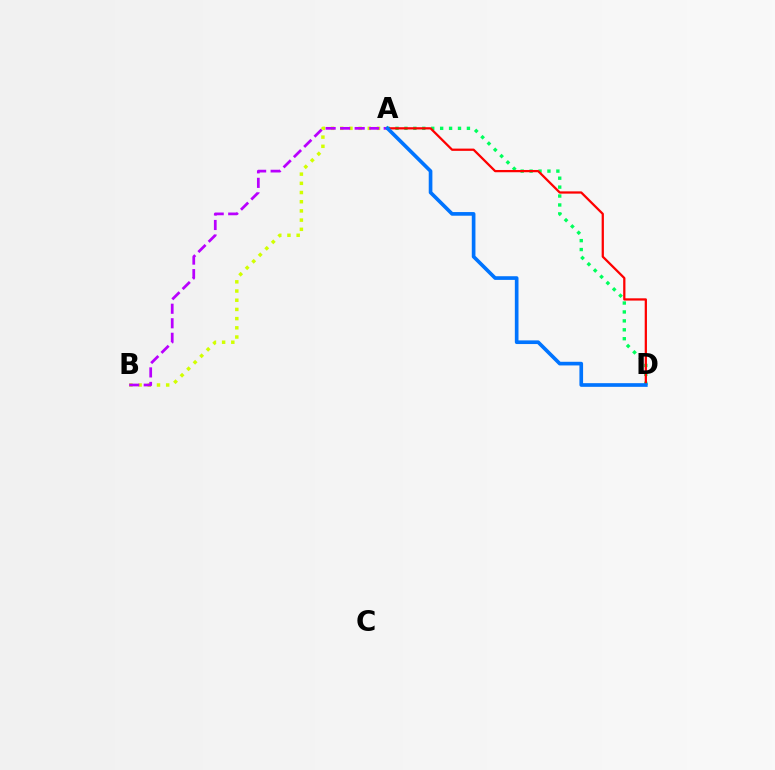{('A', 'D'): [{'color': '#00ff5c', 'line_style': 'dotted', 'thickness': 2.42}, {'color': '#ff0000', 'line_style': 'solid', 'thickness': 1.63}, {'color': '#0074ff', 'line_style': 'solid', 'thickness': 2.64}], ('A', 'B'): [{'color': '#d1ff00', 'line_style': 'dotted', 'thickness': 2.5}, {'color': '#b900ff', 'line_style': 'dashed', 'thickness': 1.97}]}